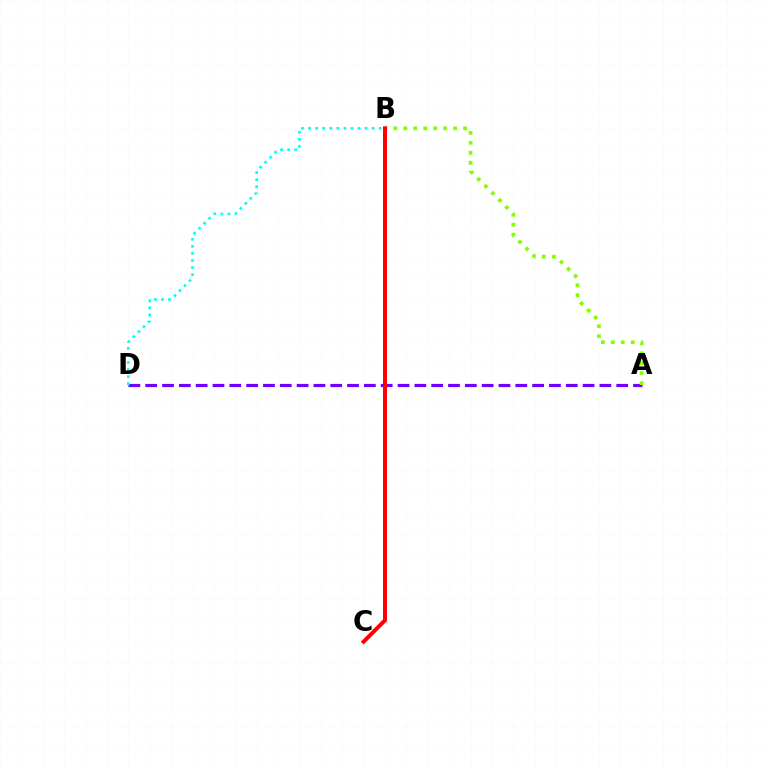{('A', 'D'): [{'color': '#7200ff', 'line_style': 'dashed', 'thickness': 2.29}], ('A', 'B'): [{'color': '#84ff00', 'line_style': 'dotted', 'thickness': 2.71}], ('B', 'D'): [{'color': '#00fff6', 'line_style': 'dotted', 'thickness': 1.92}], ('B', 'C'): [{'color': '#ff0000', 'line_style': 'solid', 'thickness': 2.88}]}